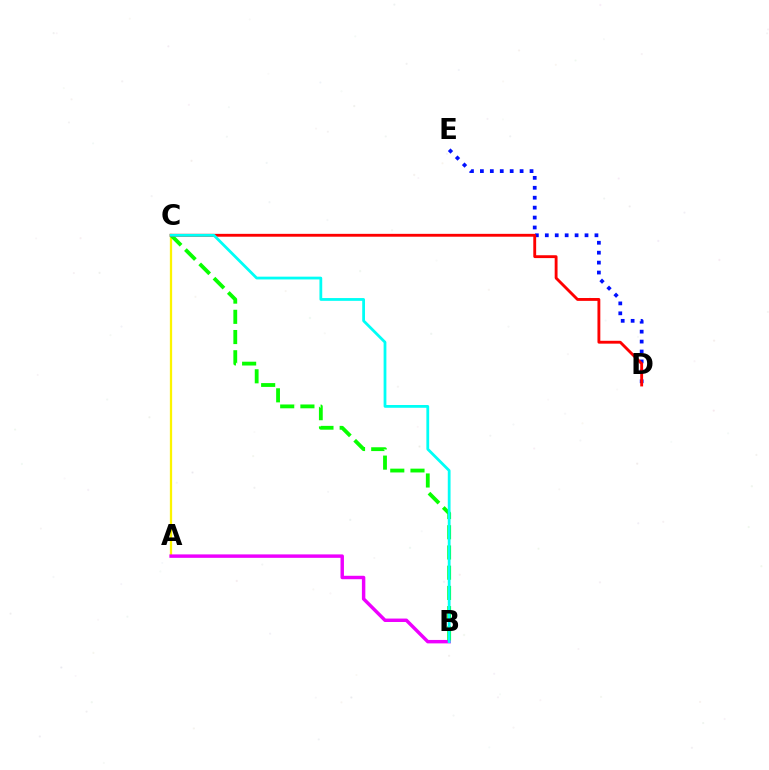{('D', 'E'): [{'color': '#0010ff', 'line_style': 'dotted', 'thickness': 2.7}], ('A', 'C'): [{'color': '#fcf500', 'line_style': 'solid', 'thickness': 1.63}], ('A', 'B'): [{'color': '#ee00ff', 'line_style': 'solid', 'thickness': 2.48}], ('B', 'C'): [{'color': '#08ff00', 'line_style': 'dashed', 'thickness': 2.75}, {'color': '#00fff6', 'line_style': 'solid', 'thickness': 2.0}], ('C', 'D'): [{'color': '#ff0000', 'line_style': 'solid', 'thickness': 2.06}]}